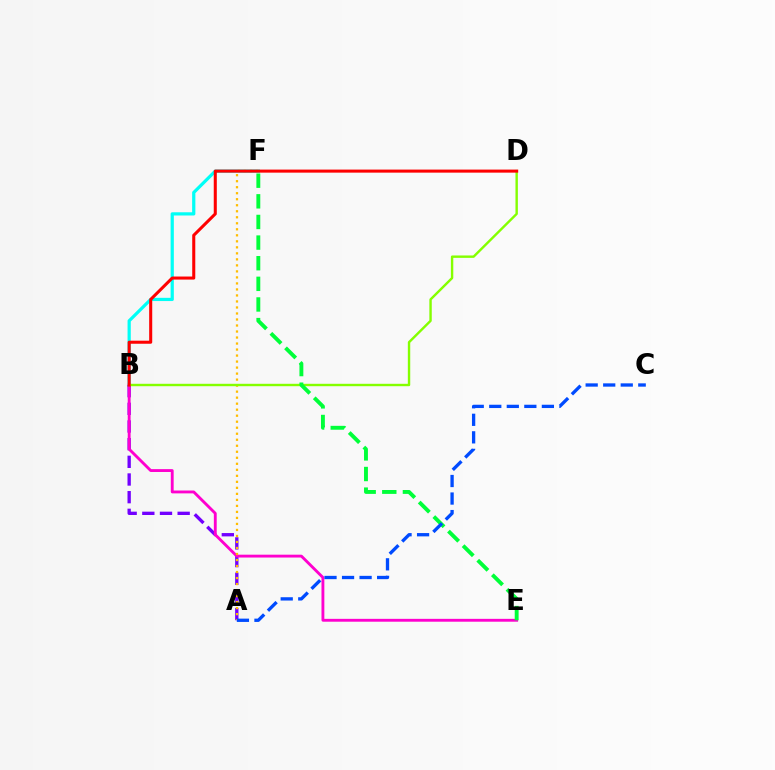{('B', 'F'): [{'color': '#00fff6', 'line_style': 'solid', 'thickness': 2.32}], ('A', 'B'): [{'color': '#7200ff', 'line_style': 'dashed', 'thickness': 2.4}], ('B', 'E'): [{'color': '#ff00cf', 'line_style': 'solid', 'thickness': 2.06}], ('A', 'F'): [{'color': '#ffbd00', 'line_style': 'dotted', 'thickness': 1.63}], ('B', 'D'): [{'color': '#84ff00', 'line_style': 'solid', 'thickness': 1.73}, {'color': '#ff0000', 'line_style': 'solid', 'thickness': 2.2}], ('E', 'F'): [{'color': '#00ff39', 'line_style': 'dashed', 'thickness': 2.8}], ('A', 'C'): [{'color': '#004bff', 'line_style': 'dashed', 'thickness': 2.38}]}